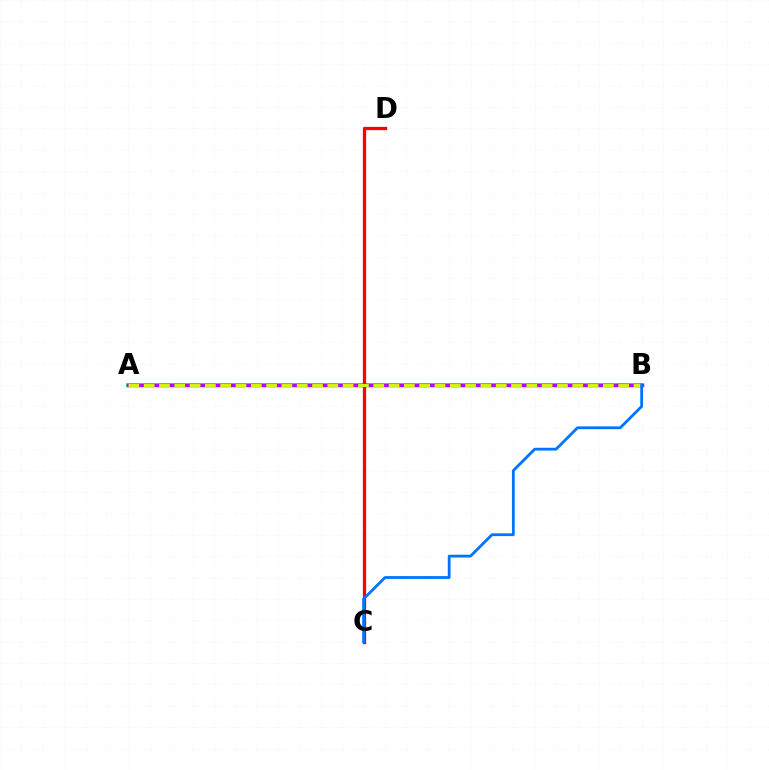{('A', 'B'): [{'color': '#00ff5c', 'line_style': 'solid', 'thickness': 2.64}, {'color': '#b900ff', 'line_style': 'solid', 'thickness': 2.52}, {'color': '#d1ff00', 'line_style': 'dashed', 'thickness': 2.08}], ('C', 'D'): [{'color': '#ff0000', 'line_style': 'solid', 'thickness': 2.36}], ('B', 'C'): [{'color': '#0074ff', 'line_style': 'solid', 'thickness': 2.01}]}